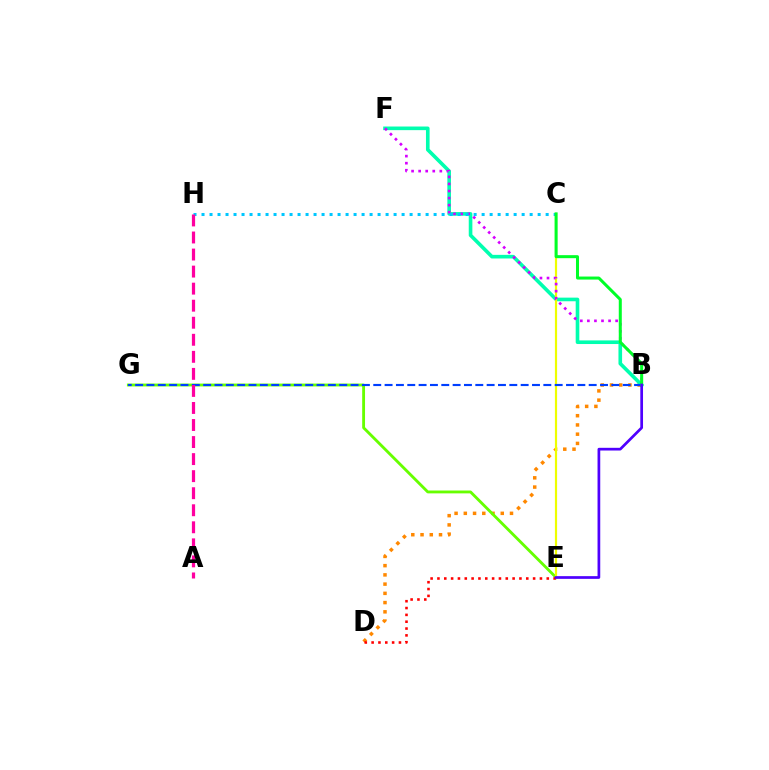{('B', 'D'): [{'color': '#ff8800', 'line_style': 'dotted', 'thickness': 2.51}], ('E', 'G'): [{'color': '#66ff00', 'line_style': 'solid', 'thickness': 2.05}], ('B', 'F'): [{'color': '#00ffaf', 'line_style': 'solid', 'thickness': 2.61}, {'color': '#d600ff', 'line_style': 'dotted', 'thickness': 1.92}], ('C', 'E'): [{'color': '#eeff00', 'line_style': 'solid', 'thickness': 1.57}], ('D', 'E'): [{'color': '#ff0000', 'line_style': 'dotted', 'thickness': 1.86}], ('B', 'G'): [{'color': '#003fff', 'line_style': 'dashed', 'thickness': 1.54}], ('C', 'H'): [{'color': '#00c7ff', 'line_style': 'dotted', 'thickness': 2.17}], ('A', 'H'): [{'color': '#ff00a0', 'line_style': 'dashed', 'thickness': 2.32}], ('B', 'C'): [{'color': '#00ff27', 'line_style': 'solid', 'thickness': 2.17}], ('B', 'E'): [{'color': '#4f00ff', 'line_style': 'solid', 'thickness': 1.95}]}